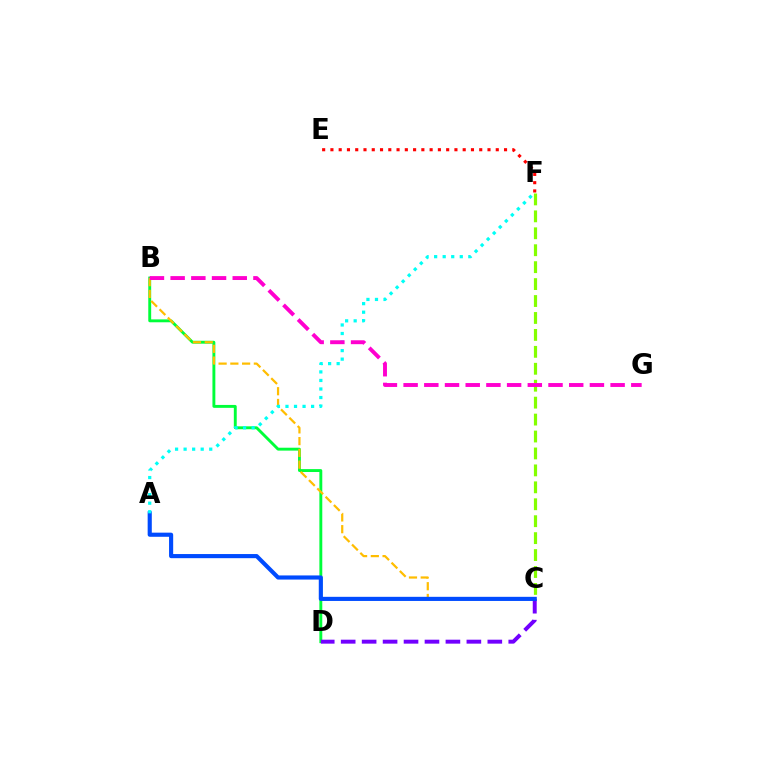{('B', 'D'): [{'color': '#00ff39', 'line_style': 'solid', 'thickness': 2.09}], ('B', 'C'): [{'color': '#ffbd00', 'line_style': 'dashed', 'thickness': 1.6}], ('C', 'D'): [{'color': '#7200ff', 'line_style': 'dashed', 'thickness': 2.85}], ('A', 'C'): [{'color': '#004bff', 'line_style': 'solid', 'thickness': 2.97}], ('E', 'F'): [{'color': '#ff0000', 'line_style': 'dotted', 'thickness': 2.25}], ('A', 'F'): [{'color': '#00fff6', 'line_style': 'dotted', 'thickness': 2.32}], ('C', 'F'): [{'color': '#84ff00', 'line_style': 'dashed', 'thickness': 2.3}], ('B', 'G'): [{'color': '#ff00cf', 'line_style': 'dashed', 'thickness': 2.81}]}